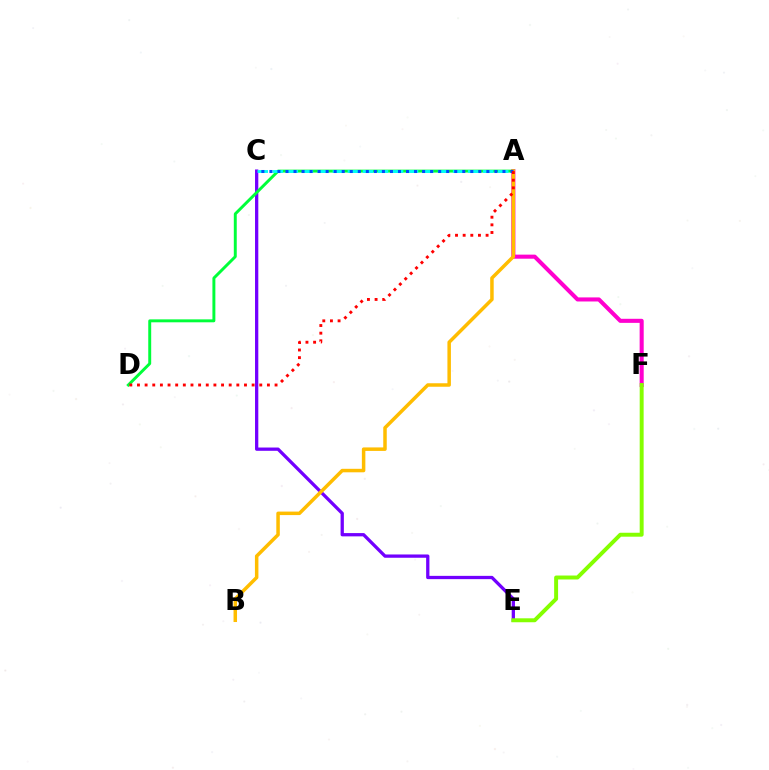{('A', 'F'): [{'color': '#ff00cf', 'line_style': 'solid', 'thickness': 2.93}], ('C', 'E'): [{'color': '#7200ff', 'line_style': 'solid', 'thickness': 2.36}], ('A', 'D'): [{'color': '#00ff39', 'line_style': 'solid', 'thickness': 2.12}, {'color': '#ff0000', 'line_style': 'dotted', 'thickness': 2.08}], ('A', 'C'): [{'color': '#00fff6', 'line_style': 'dashed', 'thickness': 2.04}, {'color': '#004bff', 'line_style': 'dotted', 'thickness': 2.18}], ('A', 'B'): [{'color': '#ffbd00', 'line_style': 'solid', 'thickness': 2.52}], ('E', 'F'): [{'color': '#84ff00', 'line_style': 'solid', 'thickness': 2.84}]}